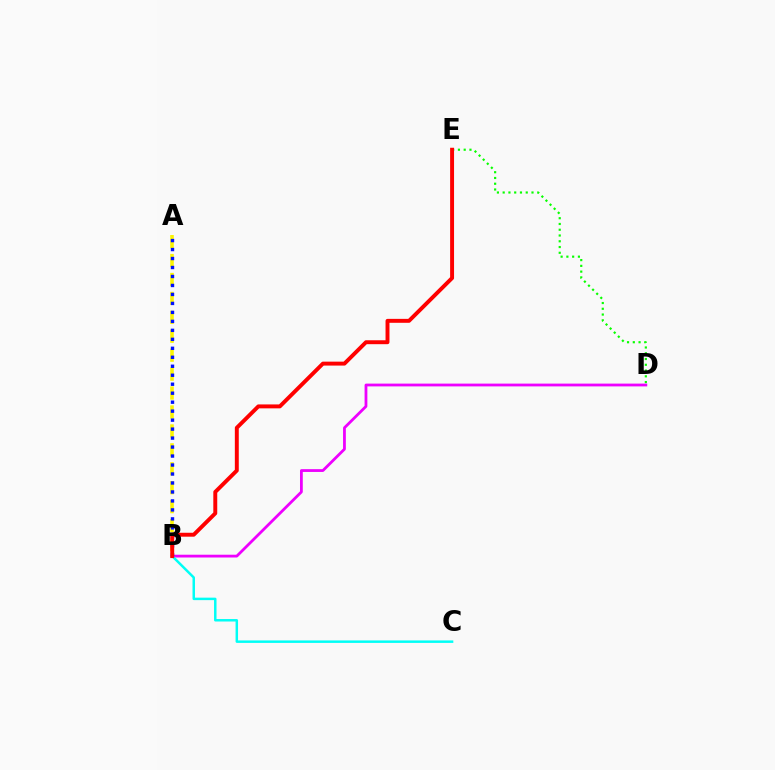{('B', 'D'): [{'color': '#ee00ff', 'line_style': 'solid', 'thickness': 2.01}], ('B', 'C'): [{'color': '#00fff6', 'line_style': 'solid', 'thickness': 1.78}], ('A', 'B'): [{'color': '#fcf500', 'line_style': 'dashed', 'thickness': 2.57}, {'color': '#0010ff', 'line_style': 'dotted', 'thickness': 2.44}], ('D', 'E'): [{'color': '#08ff00', 'line_style': 'dotted', 'thickness': 1.57}], ('B', 'E'): [{'color': '#ff0000', 'line_style': 'solid', 'thickness': 2.83}]}